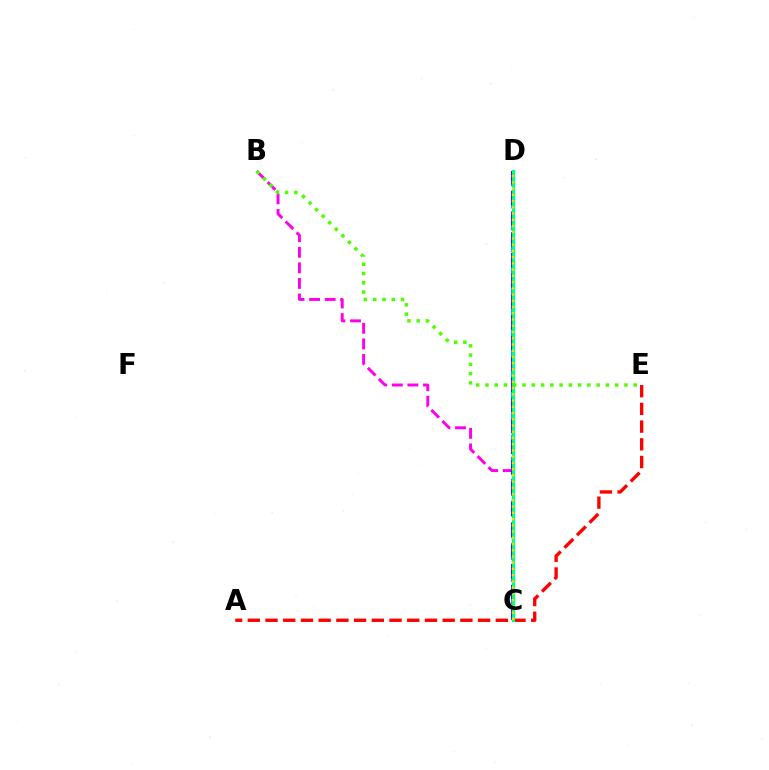{('A', 'E'): [{'color': '#ff0000', 'line_style': 'dashed', 'thickness': 2.41}], ('B', 'C'): [{'color': '#ff00ed', 'line_style': 'dashed', 'thickness': 2.12}], ('C', 'D'): [{'color': '#009eff', 'line_style': 'dashed', 'thickness': 2.99}, {'color': '#3700ff', 'line_style': 'dashed', 'thickness': 2.82}, {'color': '#00ff86', 'line_style': 'solid', 'thickness': 2.29}, {'color': '#ffd500', 'line_style': 'dotted', 'thickness': 1.69}], ('B', 'E'): [{'color': '#4fff00', 'line_style': 'dotted', 'thickness': 2.52}]}